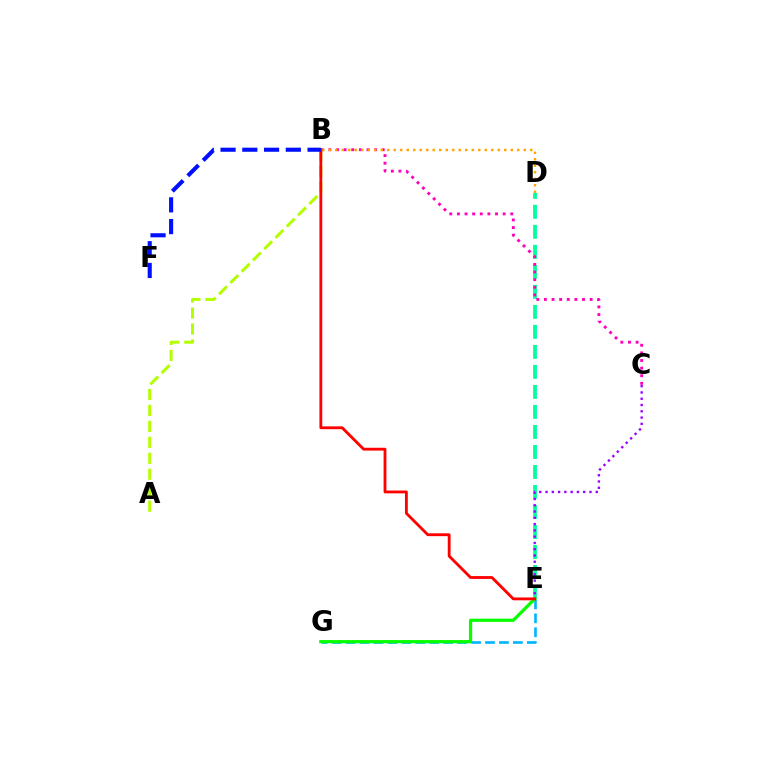{('E', 'G'): [{'color': '#00b5ff', 'line_style': 'dashed', 'thickness': 1.89}, {'color': '#08ff00', 'line_style': 'solid', 'thickness': 2.33}], ('A', 'B'): [{'color': '#b3ff00', 'line_style': 'dashed', 'thickness': 2.17}], ('D', 'E'): [{'color': '#00ff9d', 'line_style': 'dashed', 'thickness': 2.72}], ('B', 'C'): [{'color': '#ff00bd', 'line_style': 'dotted', 'thickness': 2.07}], ('B', 'D'): [{'color': '#ffa500', 'line_style': 'dotted', 'thickness': 1.77}], ('C', 'E'): [{'color': '#9b00ff', 'line_style': 'dotted', 'thickness': 1.71}], ('B', 'E'): [{'color': '#ff0000', 'line_style': 'solid', 'thickness': 2.04}], ('B', 'F'): [{'color': '#0010ff', 'line_style': 'dashed', 'thickness': 2.96}]}